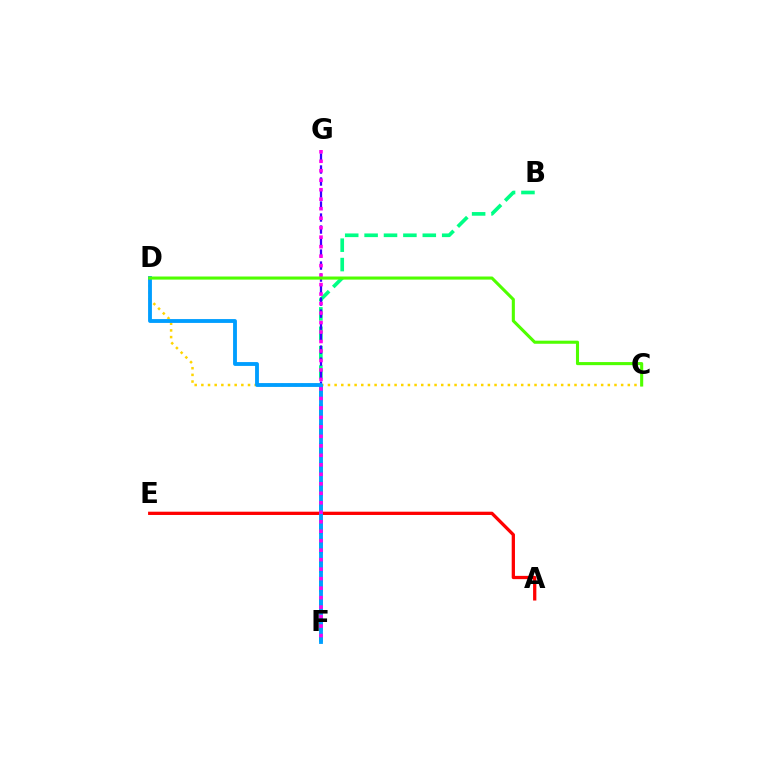{('C', 'D'): [{'color': '#ffd500', 'line_style': 'dotted', 'thickness': 1.81}, {'color': '#4fff00', 'line_style': 'solid', 'thickness': 2.22}], ('B', 'F'): [{'color': '#00ff86', 'line_style': 'dashed', 'thickness': 2.63}], ('F', 'G'): [{'color': '#3700ff', 'line_style': 'dashed', 'thickness': 1.63}, {'color': '#ff00ed', 'line_style': 'dotted', 'thickness': 2.58}], ('A', 'E'): [{'color': '#ff0000', 'line_style': 'solid', 'thickness': 2.35}], ('D', 'F'): [{'color': '#009eff', 'line_style': 'solid', 'thickness': 2.77}]}